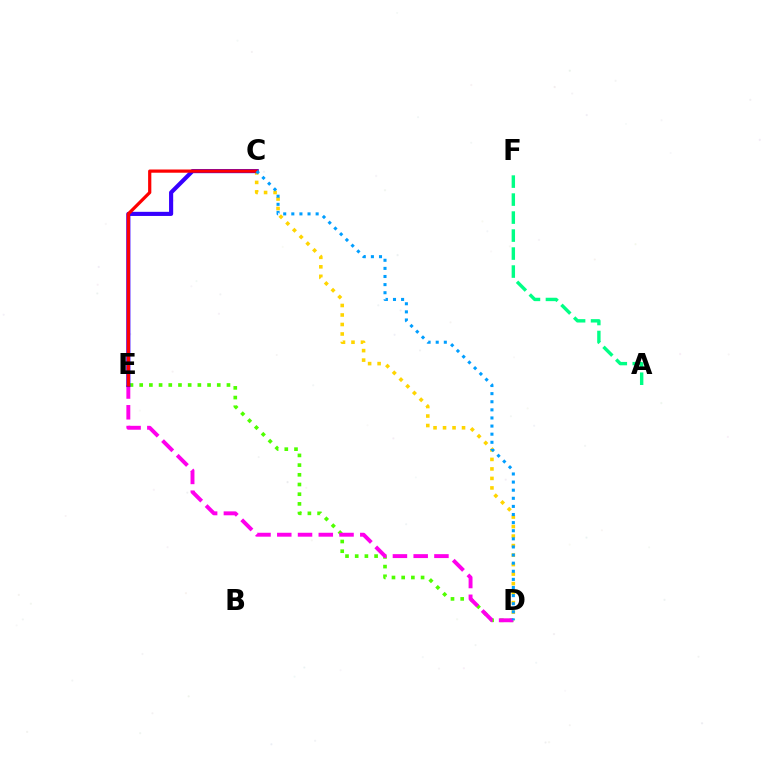{('D', 'E'): [{'color': '#4fff00', 'line_style': 'dotted', 'thickness': 2.63}, {'color': '#ff00ed', 'line_style': 'dashed', 'thickness': 2.82}], ('C', 'D'): [{'color': '#ffd500', 'line_style': 'dotted', 'thickness': 2.58}, {'color': '#009eff', 'line_style': 'dotted', 'thickness': 2.2}], ('C', 'E'): [{'color': '#3700ff', 'line_style': 'solid', 'thickness': 2.97}, {'color': '#ff0000', 'line_style': 'solid', 'thickness': 2.31}], ('A', 'F'): [{'color': '#00ff86', 'line_style': 'dashed', 'thickness': 2.44}]}